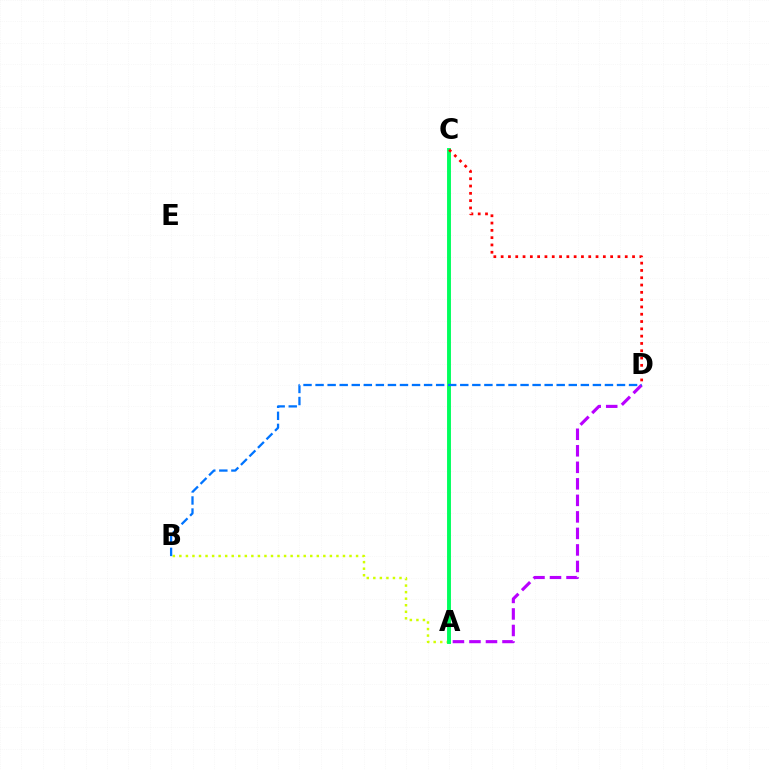{('A', 'D'): [{'color': '#b900ff', 'line_style': 'dashed', 'thickness': 2.24}], ('A', 'B'): [{'color': '#d1ff00', 'line_style': 'dotted', 'thickness': 1.78}], ('A', 'C'): [{'color': '#00ff5c', 'line_style': 'solid', 'thickness': 2.81}], ('C', 'D'): [{'color': '#ff0000', 'line_style': 'dotted', 'thickness': 1.98}], ('B', 'D'): [{'color': '#0074ff', 'line_style': 'dashed', 'thickness': 1.64}]}